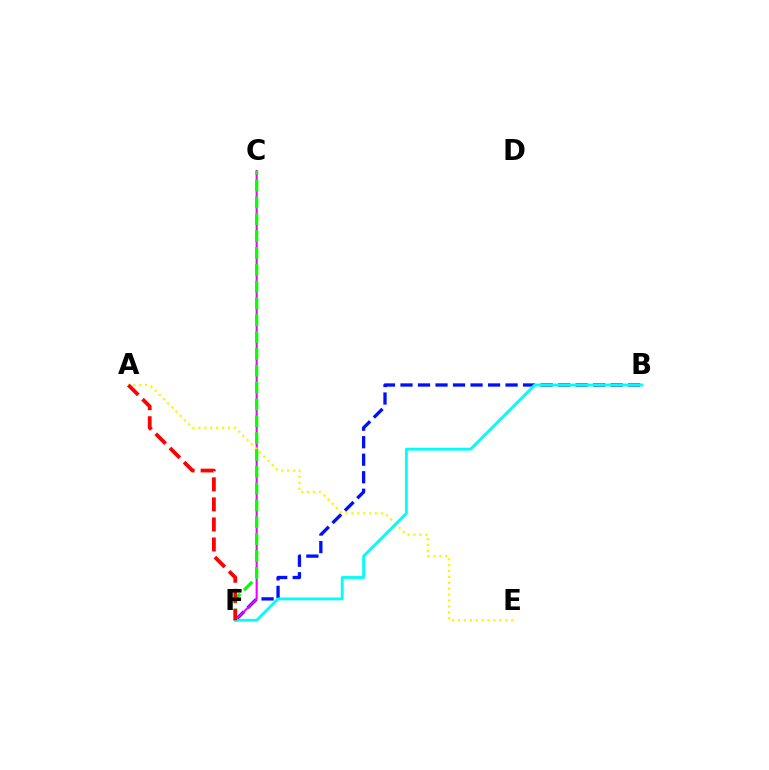{('B', 'F'): [{'color': '#0010ff', 'line_style': 'dashed', 'thickness': 2.38}, {'color': '#00fff6', 'line_style': 'solid', 'thickness': 2.05}], ('C', 'F'): [{'color': '#ee00ff', 'line_style': 'solid', 'thickness': 1.52}, {'color': '#08ff00', 'line_style': 'dashed', 'thickness': 2.29}], ('A', 'E'): [{'color': '#fcf500', 'line_style': 'dotted', 'thickness': 1.61}], ('A', 'F'): [{'color': '#ff0000', 'line_style': 'dashed', 'thickness': 2.72}]}